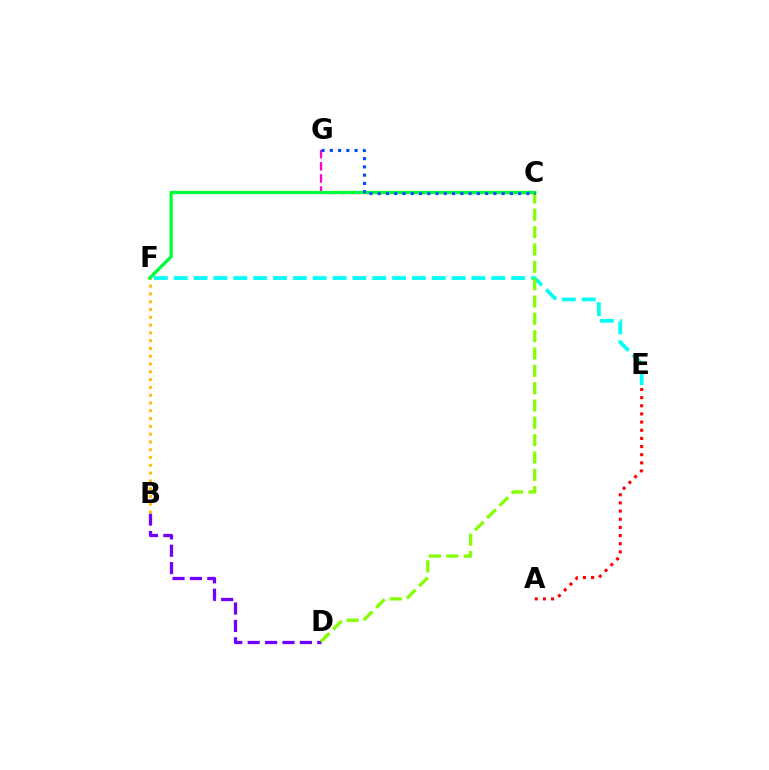{('A', 'E'): [{'color': '#ff0000', 'line_style': 'dotted', 'thickness': 2.22}], ('B', 'D'): [{'color': '#7200ff', 'line_style': 'dashed', 'thickness': 2.36}], ('E', 'F'): [{'color': '#00fff6', 'line_style': 'dashed', 'thickness': 2.7}], ('C', 'D'): [{'color': '#84ff00', 'line_style': 'dashed', 'thickness': 2.35}], ('B', 'F'): [{'color': '#ffbd00', 'line_style': 'dotted', 'thickness': 2.12}], ('C', 'G'): [{'color': '#ff00cf', 'line_style': 'dashed', 'thickness': 1.64}, {'color': '#004bff', 'line_style': 'dotted', 'thickness': 2.24}], ('C', 'F'): [{'color': '#00ff39', 'line_style': 'solid', 'thickness': 2.35}]}